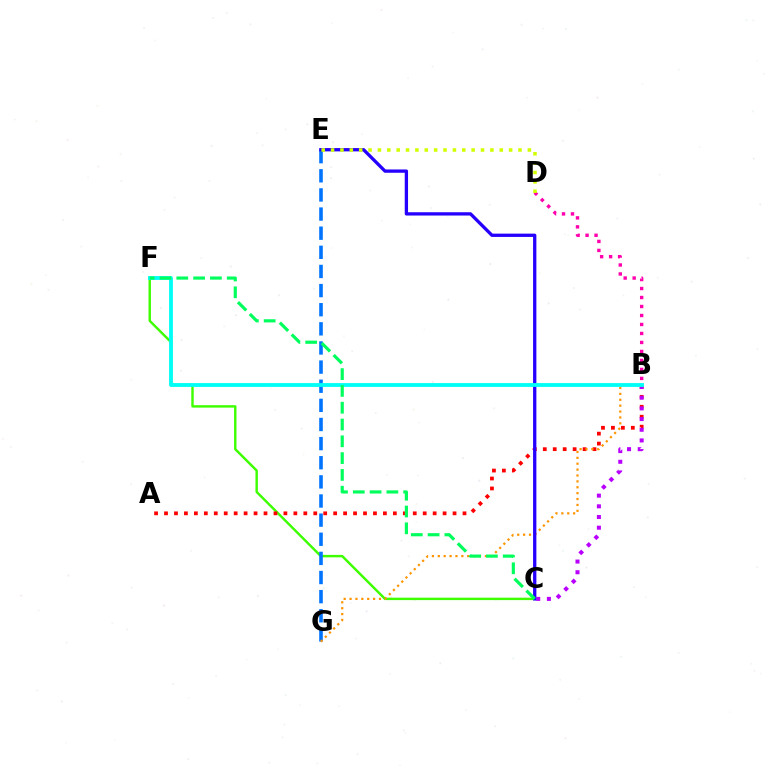{('C', 'F'): [{'color': '#3dff00', 'line_style': 'solid', 'thickness': 1.75}, {'color': '#00ff5c', 'line_style': 'dashed', 'thickness': 2.28}], ('E', 'G'): [{'color': '#0074ff', 'line_style': 'dashed', 'thickness': 2.6}], ('A', 'B'): [{'color': '#ff0000', 'line_style': 'dotted', 'thickness': 2.7}], ('B', 'G'): [{'color': '#ff9400', 'line_style': 'dotted', 'thickness': 1.6}], ('B', 'C'): [{'color': '#b900ff', 'line_style': 'dotted', 'thickness': 2.9}], ('B', 'D'): [{'color': '#ff00ac', 'line_style': 'dotted', 'thickness': 2.44}], ('C', 'E'): [{'color': '#2500ff', 'line_style': 'solid', 'thickness': 2.38}], ('D', 'E'): [{'color': '#d1ff00', 'line_style': 'dotted', 'thickness': 2.55}], ('B', 'F'): [{'color': '#00fff6', 'line_style': 'solid', 'thickness': 2.76}]}